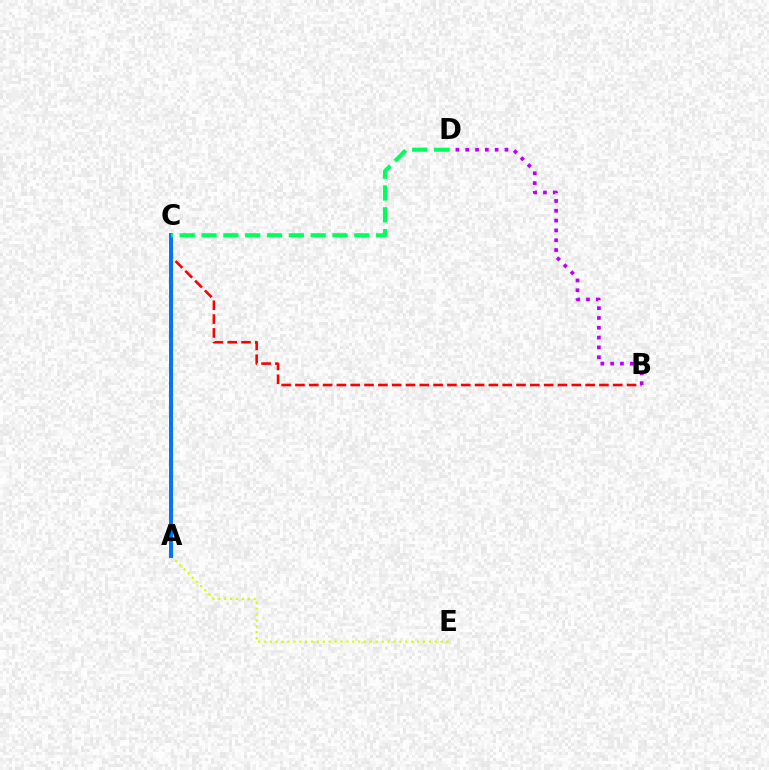{('A', 'E'): [{'color': '#d1ff00', 'line_style': 'dotted', 'thickness': 1.6}], ('B', 'C'): [{'color': '#ff0000', 'line_style': 'dashed', 'thickness': 1.88}], ('A', 'C'): [{'color': '#0074ff', 'line_style': 'solid', 'thickness': 2.85}], ('B', 'D'): [{'color': '#b900ff', 'line_style': 'dotted', 'thickness': 2.67}], ('C', 'D'): [{'color': '#00ff5c', 'line_style': 'dashed', 'thickness': 2.96}]}